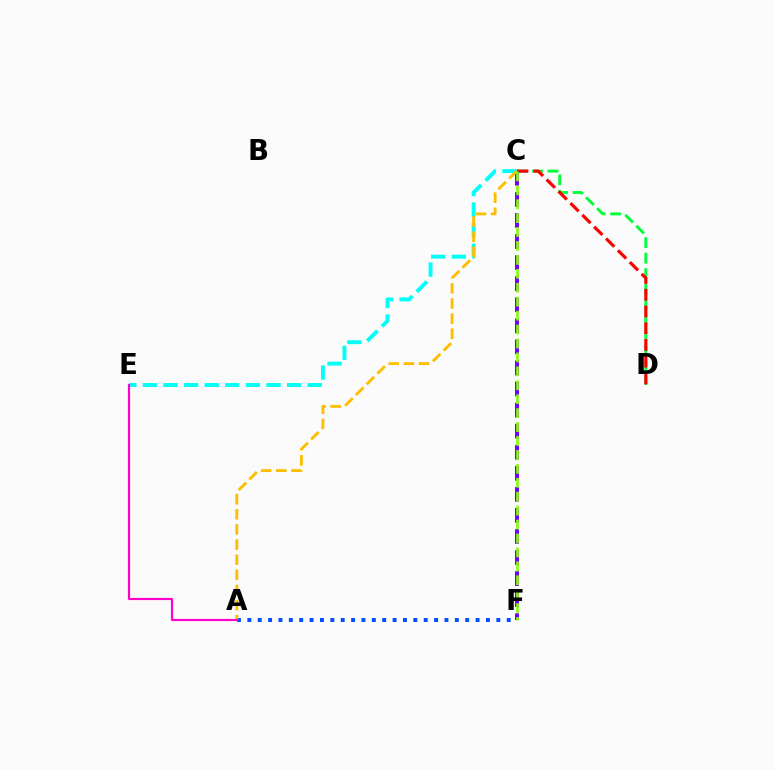{('A', 'F'): [{'color': '#004bff', 'line_style': 'dotted', 'thickness': 2.82}], ('C', 'D'): [{'color': '#00ff39', 'line_style': 'dashed', 'thickness': 2.1}, {'color': '#ff0000', 'line_style': 'dashed', 'thickness': 2.27}], ('C', 'F'): [{'color': '#7200ff', 'line_style': 'dashed', 'thickness': 2.86}, {'color': '#84ff00', 'line_style': 'dashed', 'thickness': 1.89}], ('C', 'E'): [{'color': '#00fff6', 'line_style': 'dashed', 'thickness': 2.8}], ('A', 'C'): [{'color': '#ffbd00', 'line_style': 'dashed', 'thickness': 2.06}], ('A', 'E'): [{'color': '#ff00cf', 'line_style': 'solid', 'thickness': 1.55}]}